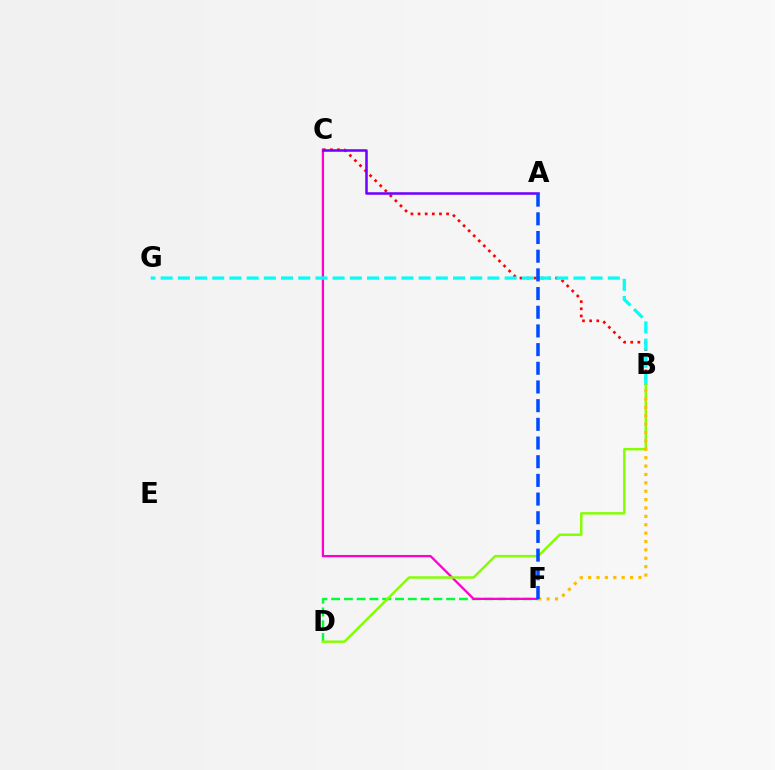{('B', 'C'): [{'color': '#ff0000', 'line_style': 'dotted', 'thickness': 1.94}], ('D', 'F'): [{'color': '#00ff39', 'line_style': 'dashed', 'thickness': 1.74}], ('C', 'F'): [{'color': '#ff00cf', 'line_style': 'solid', 'thickness': 1.65}], ('B', 'G'): [{'color': '#00fff6', 'line_style': 'dashed', 'thickness': 2.34}], ('B', 'D'): [{'color': '#84ff00', 'line_style': 'solid', 'thickness': 1.76}], ('A', 'C'): [{'color': '#7200ff', 'line_style': 'solid', 'thickness': 1.83}], ('B', 'F'): [{'color': '#ffbd00', 'line_style': 'dotted', 'thickness': 2.28}], ('A', 'F'): [{'color': '#004bff', 'line_style': 'dashed', 'thickness': 2.54}]}